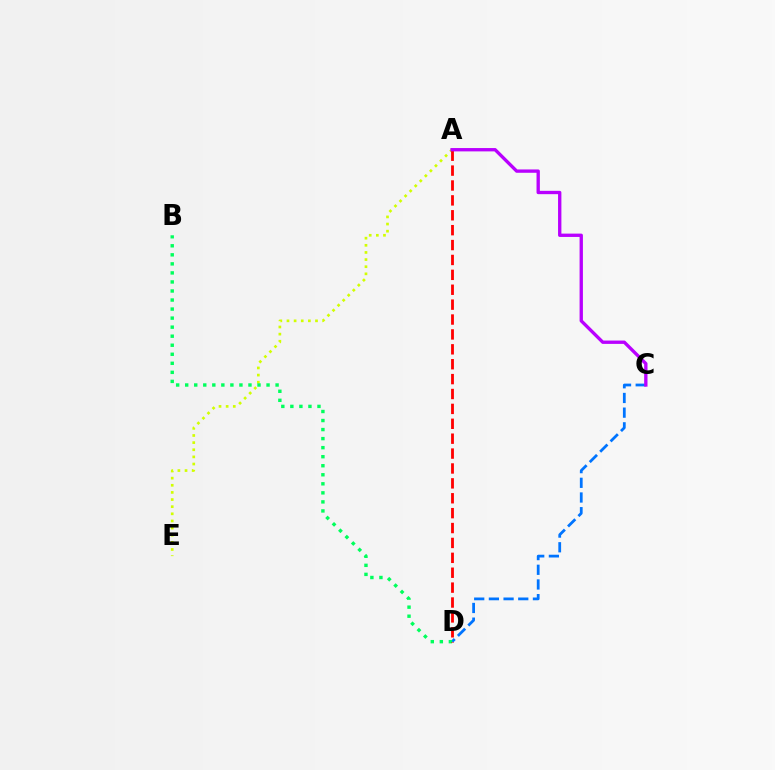{('C', 'D'): [{'color': '#0074ff', 'line_style': 'dashed', 'thickness': 1.99}], ('A', 'E'): [{'color': '#d1ff00', 'line_style': 'dotted', 'thickness': 1.94}], ('B', 'D'): [{'color': '#00ff5c', 'line_style': 'dotted', 'thickness': 2.46}], ('A', 'D'): [{'color': '#ff0000', 'line_style': 'dashed', 'thickness': 2.02}], ('A', 'C'): [{'color': '#b900ff', 'line_style': 'solid', 'thickness': 2.4}]}